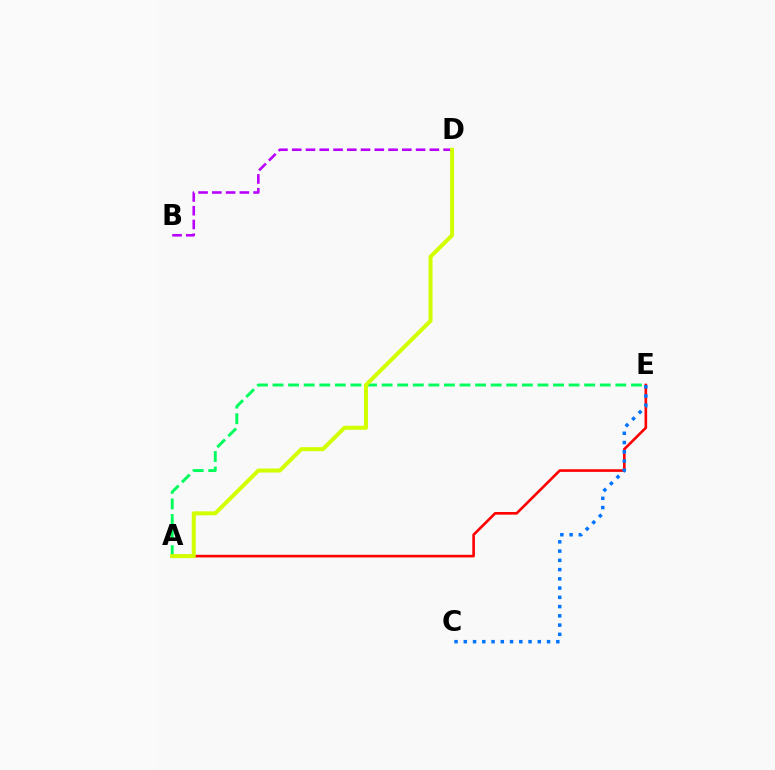{('A', 'E'): [{'color': '#ff0000', 'line_style': 'solid', 'thickness': 1.89}, {'color': '#00ff5c', 'line_style': 'dashed', 'thickness': 2.12}], ('C', 'E'): [{'color': '#0074ff', 'line_style': 'dotted', 'thickness': 2.51}], ('B', 'D'): [{'color': '#b900ff', 'line_style': 'dashed', 'thickness': 1.87}], ('A', 'D'): [{'color': '#d1ff00', 'line_style': 'solid', 'thickness': 2.89}]}